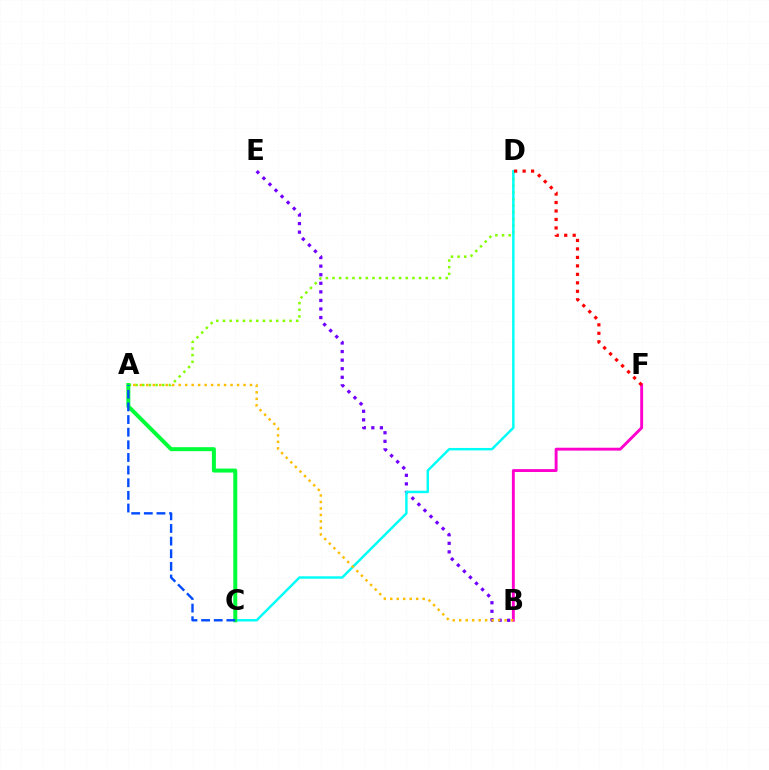{('A', 'D'): [{'color': '#84ff00', 'line_style': 'dotted', 'thickness': 1.81}], ('B', 'F'): [{'color': '#ff00cf', 'line_style': 'solid', 'thickness': 2.08}], ('B', 'E'): [{'color': '#7200ff', 'line_style': 'dotted', 'thickness': 2.33}], ('C', 'D'): [{'color': '#00fff6', 'line_style': 'solid', 'thickness': 1.76}], ('D', 'F'): [{'color': '#ff0000', 'line_style': 'dotted', 'thickness': 2.3}], ('A', 'B'): [{'color': '#ffbd00', 'line_style': 'dotted', 'thickness': 1.76}], ('A', 'C'): [{'color': '#00ff39', 'line_style': 'solid', 'thickness': 2.87}, {'color': '#004bff', 'line_style': 'dashed', 'thickness': 1.72}]}